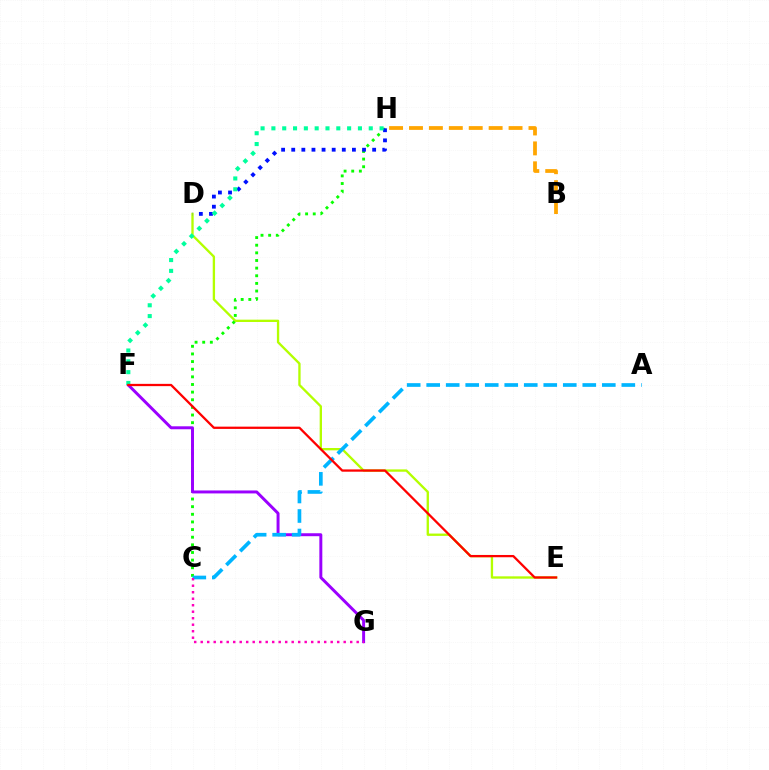{('D', 'E'): [{'color': '#b3ff00', 'line_style': 'solid', 'thickness': 1.68}], ('C', 'H'): [{'color': '#08ff00', 'line_style': 'dotted', 'thickness': 2.07}], ('F', 'G'): [{'color': '#9b00ff', 'line_style': 'solid', 'thickness': 2.13}], ('D', 'H'): [{'color': '#0010ff', 'line_style': 'dotted', 'thickness': 2.75}], ('A', 'C'): [{'color': '#00b5ff', 'line_style': 'dashed', 'thickness': 2.65}], ('C', 'G'): [{'color': '#ff00bd', 'line_style': 'dotted', 'thickness': 1.77}], ('F', 'H'): [{'color': '#00ff9d', 'line_style': 'dotted', 'thickness': 2.94}], ('E', 'F'): [{'color': '#ff0000', 'line_style': 'solid', 'thickness': 1.64}], ('B', 'H'): [{'color': '#ffa500', 'line_style': 'dashed', 'thickness': 2.71}]}